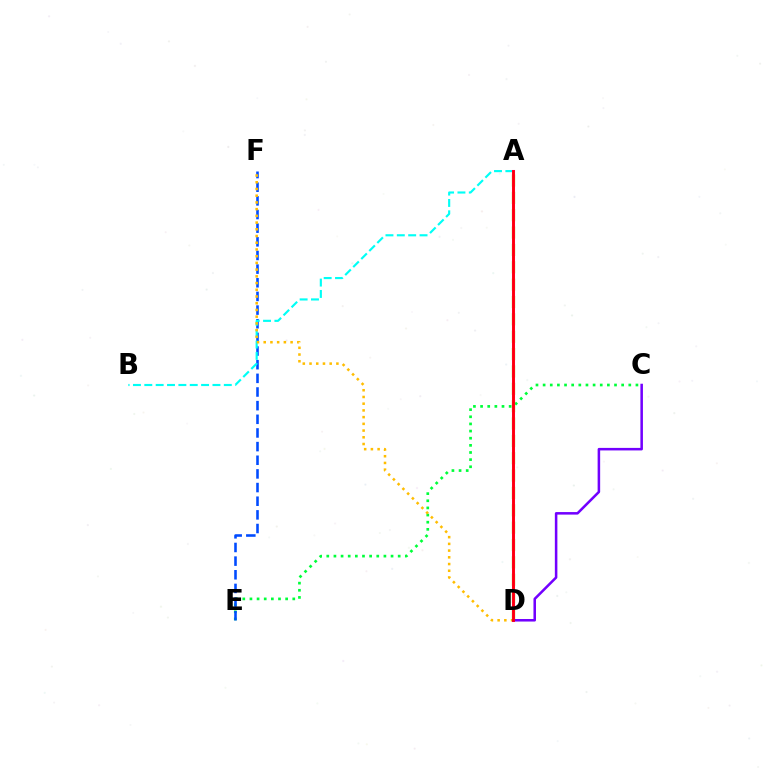{('C', 'E'): [{'color': '#00ff39', 'line_style': 'dotted', 'thickness': 1.94}], ('E', 'F'): [{'color': '#004bff', 'line_style': 'dashed', 'thickness': 1.85}], ('A', 'B'): [{'color': '#00fff6', 'line_style': 'dashed', 'thickness': 1.54}], ('D', 'F'): [{'color': '#ffbd00', 'line_style': 'dotted', 'thickness': 1.83}], ('A', 'D'): [{'color': '#84ff00', 'line_style': 'dashed', 'thickness': 2.36}, {'color': '#ff00cf', 'line_style': 'solid', 'thickness': 2.19}, {'color': '#ff0000', 'line_style': 'solid', 'thickness': 1.92}], ('C', 'D'): [{'color': '#7200ff', 'line_style': 'solid', 'thickness': 1.82}]}